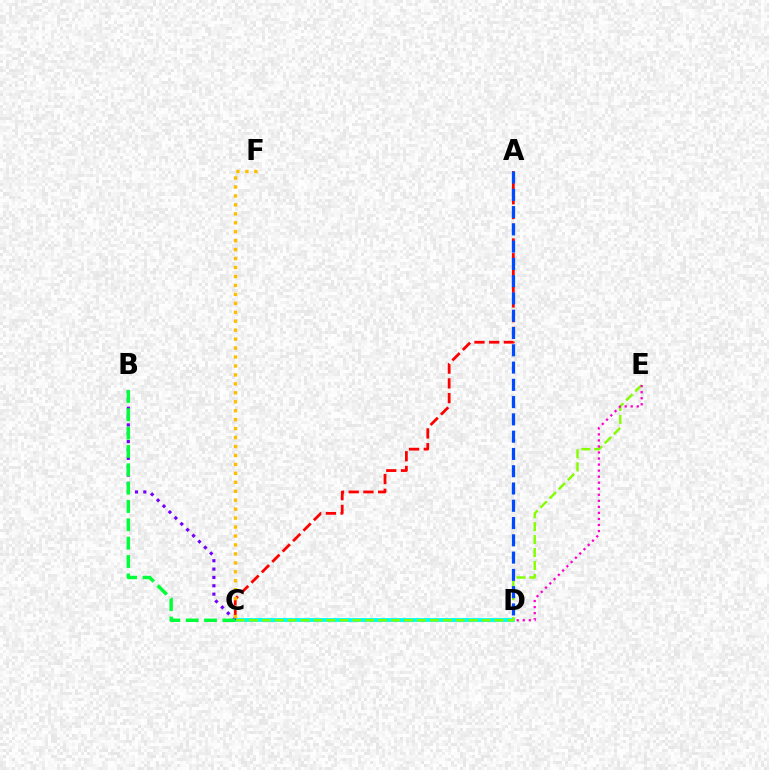{('A', 'C'): [{'color': '#ff0000', 'line_style': 'dashed', 'thickness': 2.0}], ('C', 'D'): [{'color': '#00fff6', 'line_style': 'solid', 'thickness': 2.77}], ('C', 'E'): [{'color': '#84ff00', 'line_style': 'dashed', 'thickness': 1.76}], ('D', 'E'): [{'color': '#ff00cf', 'line_style': 'dotted', 'thickness': 1.64}], ('B', 'C'): [{'color': '#7200ff', 'line_style': 'dotted', 'thickness': 2.27}, {'color': '#00ff39', 'line_style': 'dashed', 'thickness': 2.49}], ('C', 'F'): [{'color': '#ffbd00', 'line_style': 'dotted', 'thickness': 2.43}], ('A', 'D'): [{'color': '#004bff', 'line_style': 'dashed', 'thickness': 2.35}]}